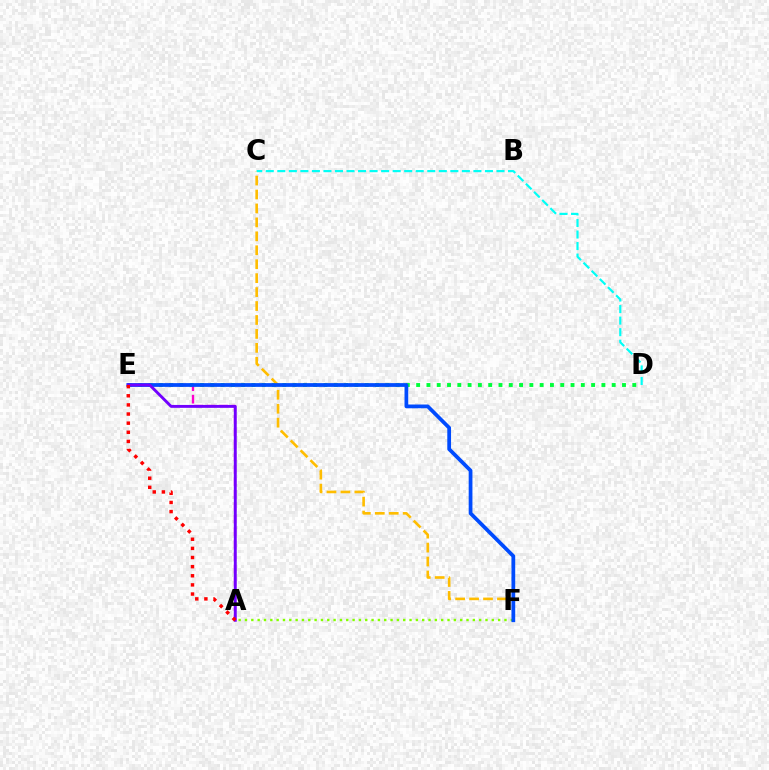{('A', 'F'): [{'color': '#84ff00', 'line_style': 'dotted', 'thickness': 1.72}], ('D', 'E'): [{'color': '#00ff39', 'line_style': 'dotted', 'thickness': 2.8}], ('C', 'F'): [{'color': '#ffbd00', 'line_style': 'dashed', 'thickness': 1.89}], ('A', 'E'): [{'color': '#ff00cf', 'line_style': 'dashed', 'thickness': 1.69}, {'color': '#7200ff', 'line_style': 'solid', 'thickness': 2.08}, {'color': '#ff0000', 'line_style': 'dotted', 'thickness': 2.48}], ('C', 'D'): [{'color': '#00fff6', 'line_style': 'dashed', 'thickness': 1.57}], ('E', 'F'): [{'color': '#004bff', 'line_style': 'solid', 'thickness': 2.7}]}